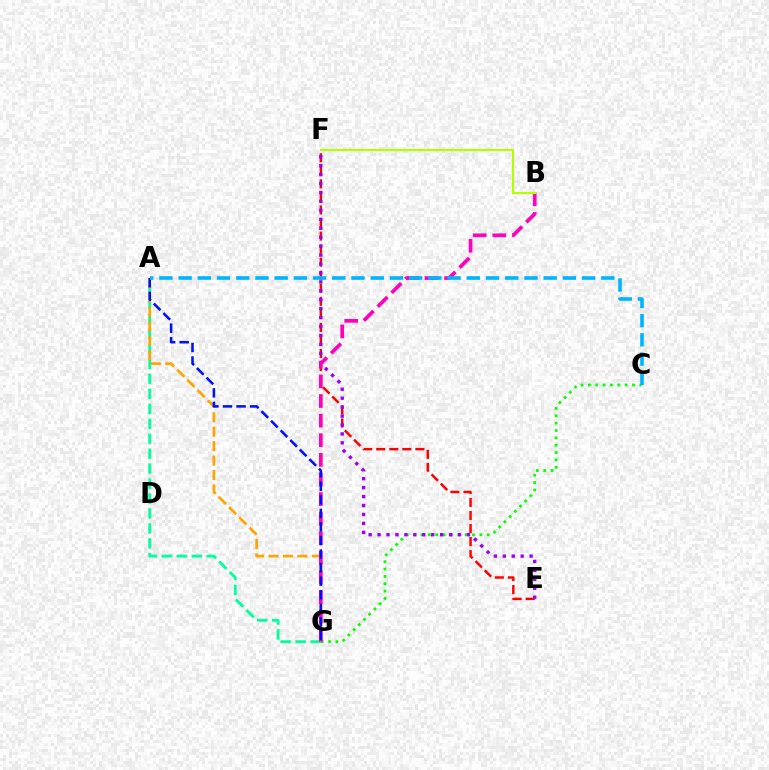{('E', 'F'): [{'color': '#ff0000', 'line_style': 'dashed', 'thickness': 1.77}, {'color': '#9b00ff', 'line_style': 'dotted', 'thickness': 2.43}], ('C', 'G'): [{'color': '#08ff00', 'line_style': 'dotted', 'thickness': 2.0}], ('A', 'G'): [{'color': '#00ff9d', 'line_style': 'dashed', 'thickness': 2.03}, {'color': '#ffa500', 'line_style': 'dashed', 'thickness': 1.96}, {'color': '#0010ff', 'line_style': 'dashed', 'thickness': 1.84}], ('B', 'G'): [{'color': '#ff00bd', 'line_style': 'dashed', 'thickness': 2.66}], ('A', 'C'): [{'color': '#00b5ff', 'line_style': 'dashed', 'thickness': 2.61}], ('B', 'F'): [{'color': '#b3ff00', 'line_style': 'solid', 'thickness': 1.55}]}